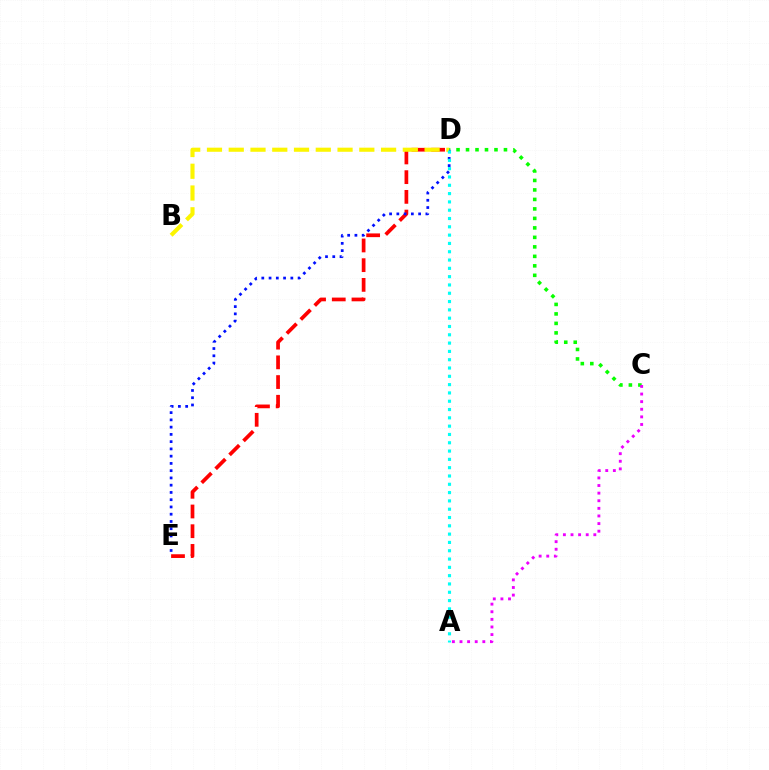{('D', 'E'): [{'color': '#ff0000', 'line_style': 'dashed', 'thickness': 2.68}, {'color': '#0010ff', 'line_style': 'dotted', 'thickness': 1.97}], ('C', 'D'): [{'color': '#08ff00', 'line_style': 'dotted', 'thickness': 2.58}], ('B', 'D'): [{'color': '#fcf500', 'line_style': 'dashed', 'thickness': 2.96}], ('A', 'C'): [{'color': '#ee00ff', 'line_style': 'dotted', 'thickness': 2.07}], ('A', 'D'): [{'color': '#00fff6', 'line_style': 'dotted', 'thickness': 2.26}]}